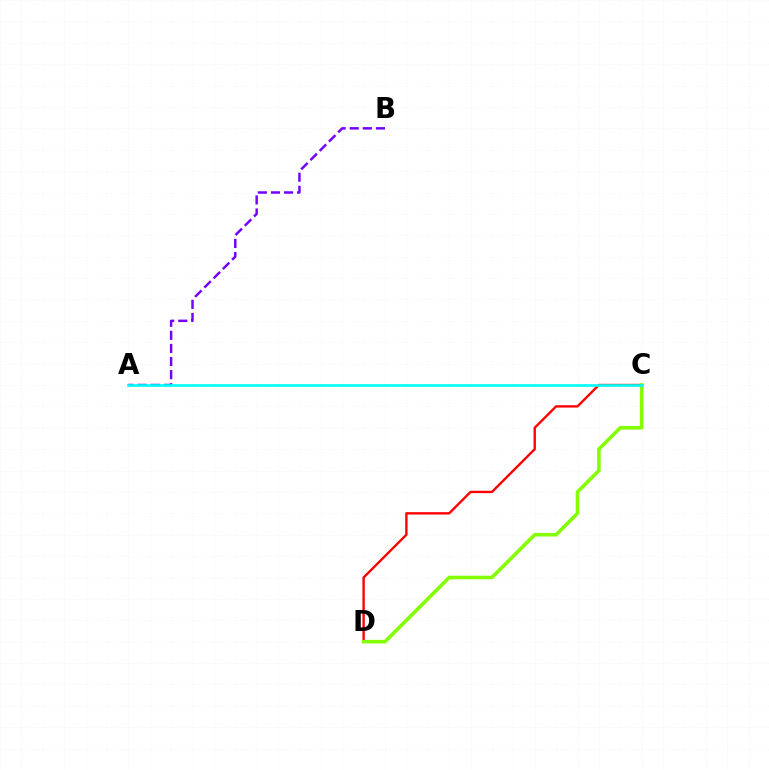{('C', 'D'): [{'color': '#ff0000', 'line_style': 'solid', 'thickness': 1.71}, {'color': '#84ff00', 'line_style': 'solid', 'thickness': 2.58}], ('A', 'B'): [{'color': '#7200ff', 'line_style': 'dashed', 'thickness': 1.78}], ('A', 'C'): [{'color': '#00fff6', 'line_style': 'solid', 'thickness': 1.91}]}